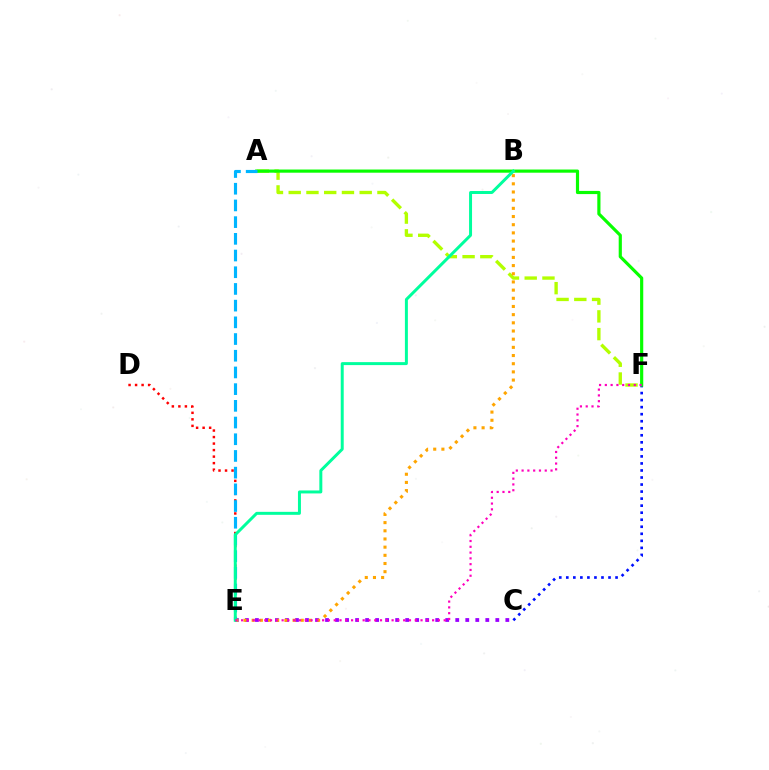{('A', 'F'): [{'color': '#b3ff00', 'line_style': 'dashed', 'thickness': 2.41}, {'color': '#08ff00', 'line_style': 'solid', 'thickness': 2.28}], ('C', 'F'): [{'color': '#0010ff', 'line_style': 'dotted', 'thickness': 1.91}], ('D', 'E'): [{'color': '#ff0000', 'line_style': 'dotted', 'thickness': 1.77}], ('A', 'E'): [{'color': '#00b5ff', 'line_style': 'dashed', 'thickness': 2.27}], ('C', 'E'): [{'color': '#9b00ff', 'line_style': 'dotted', 'thickness': 2.72}], ('B', 'E'): [{'color': '#ffa500', 'line_style': 'dotted', 'thickness': 2.22}, {'color': '#00ff9d', 'line_style': 'solid', 'thickness': 2.14}], ('E', 'F'): [{'color': '#ff00bd', 'line_style': 'dotted', 'thickness': 1.57}]}